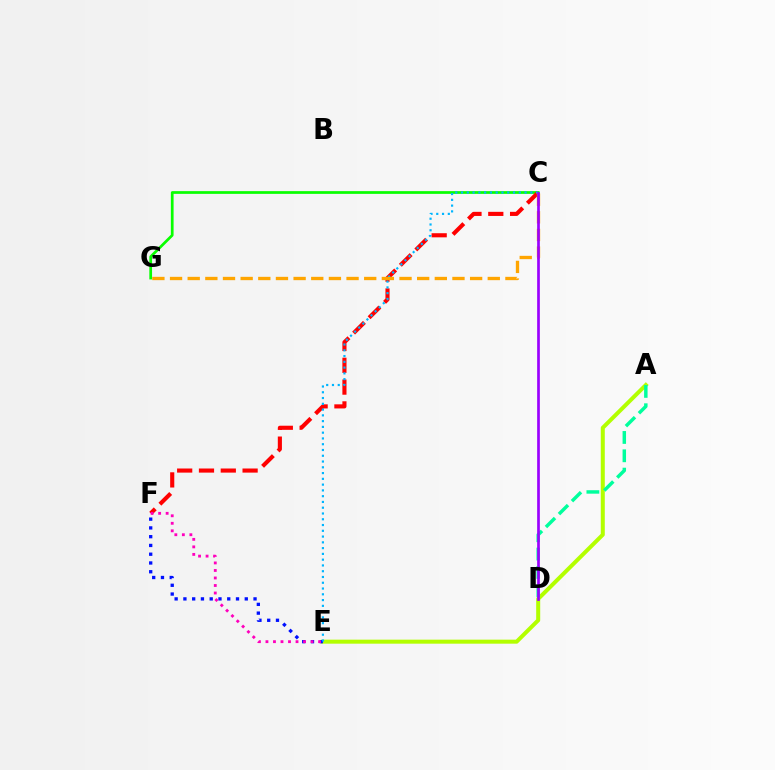{('C', 'G'): [{'color': '#08ff00', 'line_style': 'solid', 'thickness': 1.97}, {'color': '#ffa500', 'line_style': 'dashed', 'thickness': 2.4}], ('A', 'E'): [{'color': '#b3ff00', 'line_style': 'solid', 'thickness': 2.89}], ('A', 'D'): [{'color': '#00ff9d', 'line_style': 'dashed', 'thickness': 2.49}], ('C', 'F'): [{'color': '#ff0000', 'line_style': 'dashed', 'thickness': 2.96}], ('E', 'F'): [{'color': '#0010ff', 'line_style': 'dotted', 'thickness': 2.38}, {'color': '#ff00bd', 'line_style': 'dotted', 'thickness': 2.04}], ('C', 'E'): [{'color': '#00b5ff', 'line_style': 'dotted', 'thickness': 1.57}], ('C', 'D'): [{'color': '#9b00ff', 'line_style': 'solid', 'thickness': 1.94}]}